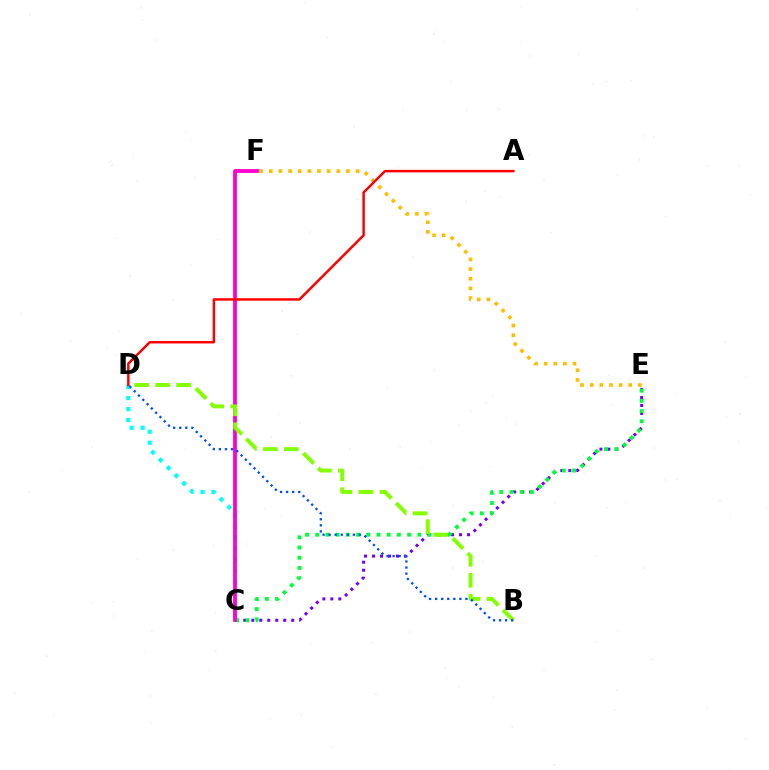{('C', 'D'): [{'color': '#00fff6', 'line_style': 'dotted', 'thickness': 2.99}], ('C', 'E'): [{'color': '#7200ff', 'line_style': 'dotted', 'thickness': 2.17}, {'color': '#00ff39', 'line_style': 'dotted', 'thickness': 2.77}], ('C', 'F'): [{'color': '#ff00cf', 'line_style': 'solid', 'thickness': 2.72}], ('B', 'D'): [{'color': '#84ff00', 'line_style': 'dashed', 'thickness': 2.85}, {'color': '#004bff', 'line_style': 'dotted', 'thickness': 1.65}], ('E', 'F'): [{'color': '#ffbd00', 'line_style': 'dotted', 'thickness': 2.62}], ('A', 'D'): [{'color': '#ff0000', 'line_style': 'solid', 'thickness': 1.78}]}